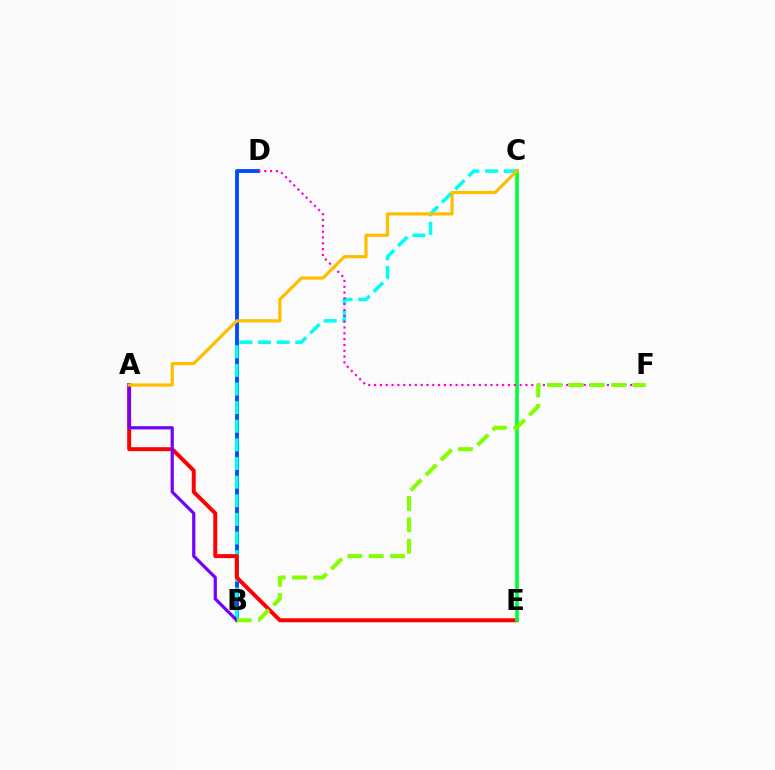{('B', 'D'): [{'color': '#004bff', 'line_style': 'solid', 'thickness': 2.78}], ('B', 'C'): [{'color': '#00fff6', 'line_style': 'dashed', 'thickness': 2.53}], ('A', 'E'): [{'color': '#ff0000', 'line_style': 'solid', 'thickness': 2.85}], ('A', 'B'): [{'color': '#7200ff', 'line_style': 'solid', 'thickness': 2.3}], ('C', 'E'): [{'color': '#00ff39', 'line_style': 'solid', 'thickness': 2.63}], ('D', 'F'): [{'color': '#ff00cf', 'line_style': 'dotted', 'thickness': 1.58}], ('A', 'C'): [{'color': '#ffbd00', 'line_style': 'solid', 'thickness': 2.29}], ('B', 'F'): [{'color': '#84ff00', 'line_style': 'dashed', 'thickness': 2.9}]}